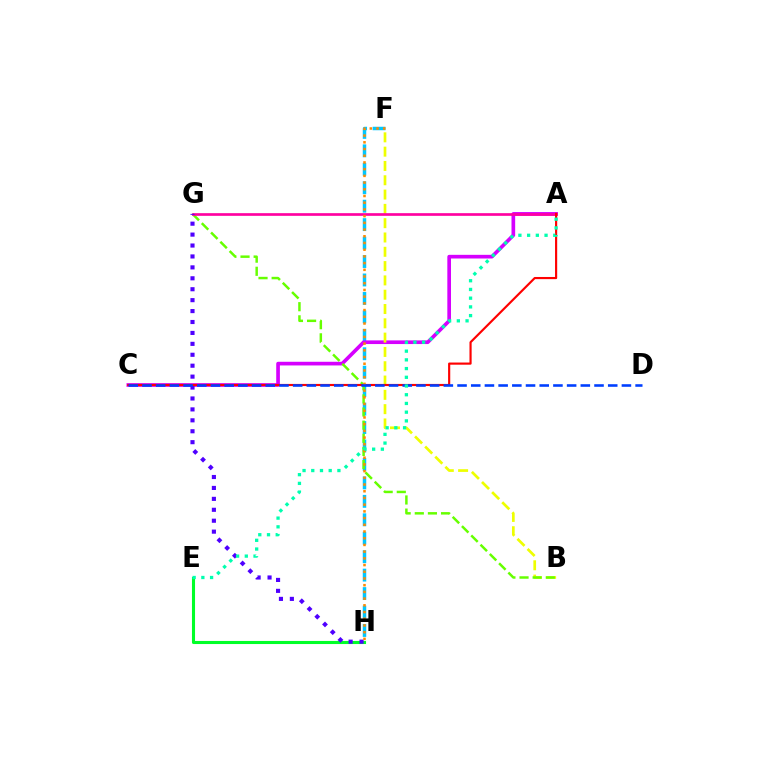{('F', 'H'): [{'color': '#00c7ff', 'line_style': 'dashed', 'thickness': 2.51}, {'color': '#ff8800', 'line_style': 'dotted', 'thickness': 1.82}], ('A', 'C'): [{'color': '#d600ff', 'line_style': 'solid', 'thickness': 2.64}, {'color': '#ff0000', 'line_style': 'solid', 'thickness': 1.55}], ('B', 'F'): [{'color': '#eeff00', 'line_style': 'dashed', 'thickness': 1.94}], ('B', 'G'): [{'color': '#66ff00', 'line_style': 'dashed', 'thickness': 1.78}], ('E', 'H'): [{'color': '#00ff27', 'line_style': 'solid', 'thickness': 2.22}], ('A', 'G'): [{'color': '#ff00a0', 'line_style': 'solid', 'thickness': 1.92}], ('G', 'H'): [{'color': '#4f00ff', 'line_style': 'dotted', 'thickness': 2.97}], ('C', 'D'): [{'color': '#003fff', 'line_style': 'dashed', 'thickness': 1.86}], ('A', 'E'): [{'color': '#00ffaf', 'line_style': 'dotted', 'thickness': 2.37}]}